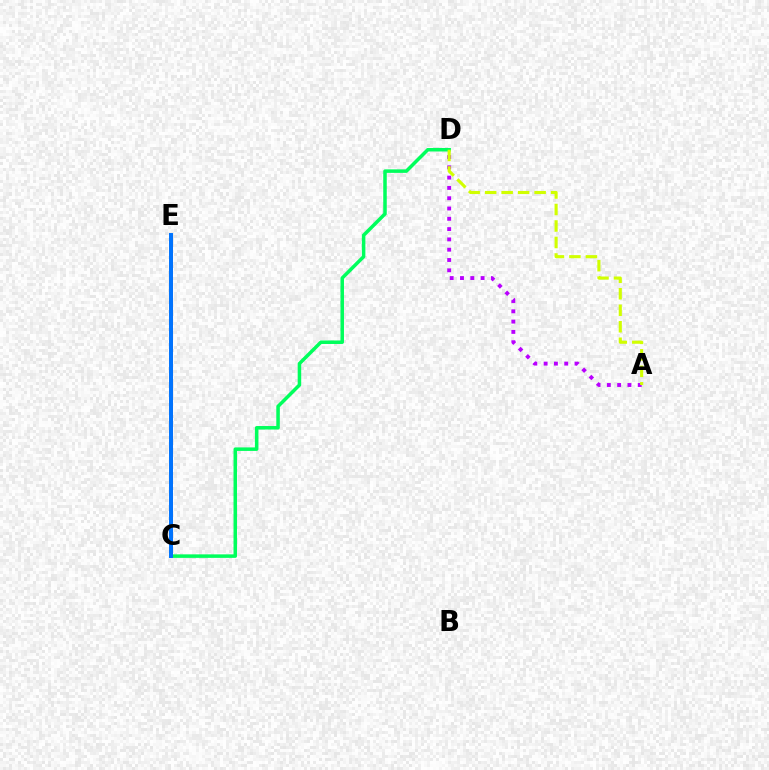{('C', 'D'): [{'color': '#00ff5c', 'line_style': 'solid', 'thickness': 2.53}], ('C', 'E'): [{'color': '#ff0000', 'line_style': 'solid', 'thickness': 1.94}, {'color': '#0074ff', 'line_style': 'solid', 'thickness': 2.85}], ('A', 'D'): [{'color': '#b900ff', 'line_style': 'dotted', 'thickness': 2.8}, {'color': '#d1ff00', 'line_style': 'dashed', 'thickness': 2.24}]}